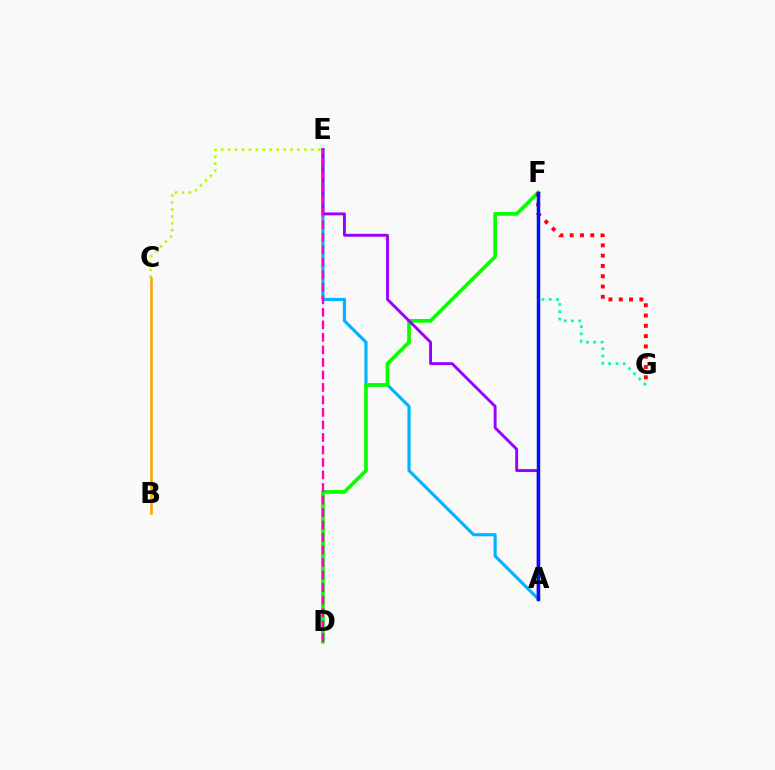{('A', 'E'): [{'color': '#00b5ff', 'line_style': 'solid', 'thickness': 2.27}, {'color': '#9b00ff', 'line_style': 'solid', 'thickness': 2.09}], ('C', 'E'): [{'color': '#b3ff00', 'line_style': 'dotted', 'thickness': 1.88}], ('D', 'F'): [{'color': '#08ff00', 'line_style': 'solid', 'thickness': 2.68}], ('F', 'G'): [{'color': '#00ff9d', 'line_style': 'dotted', 'thickness': 1.98}, {'color': '#ff0000', 'line_style': 'dotted', 'thickness': 2.8}], ('D', 'E'): [{'color': '#ff00bd', 'line_style': 'dashed', 'thickness': 1.7}], ('A', 'F'): [{'color': '#0010ff', 'line_style': 'solid', 'thickness': 2.5}], ('B', 'C'): [{'color': '#ffa500', 'line_style': 'solid', 'thickness': 1.86}]}